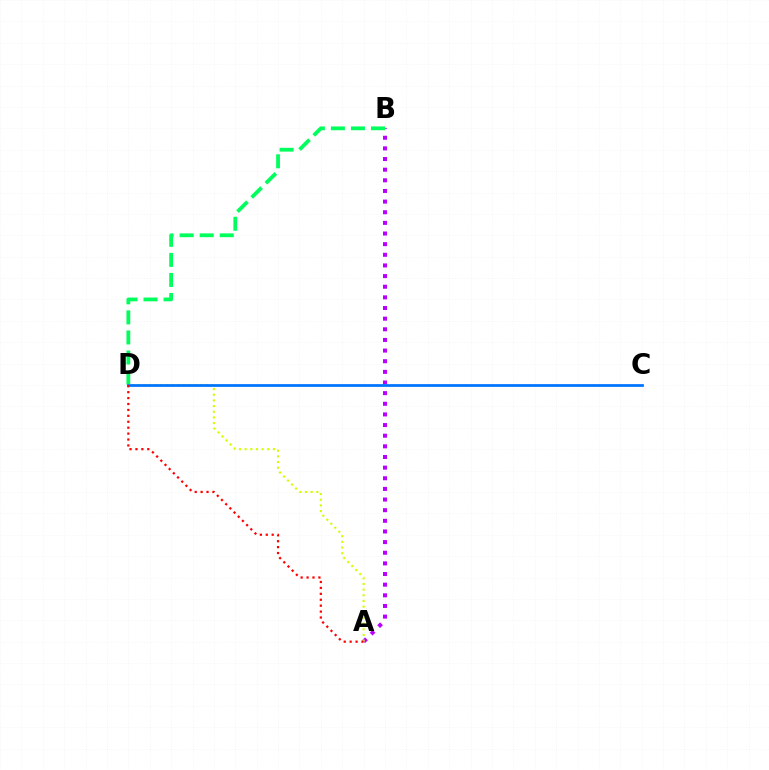{('A', 'B'): [{'color': '#b900ff', 'line_style': 'dotted', 'thickness': 2.89}], ('A', 'D'): [{'color': '#d1ff00', 'line_style': 'dotted', 'thickness': 1.54}, {'color': '#ff0000', 'line_style': 'dotted', 'thickness': 1.61}], ('B', 'D'): [{'color': '#00ff5c', 'line_style': 'dashed', 'thickness': 2.72}], ('C', 'D'): [{'color': '#0074ff', 'line_style': 'solid', 'thickness': 1.98}]}